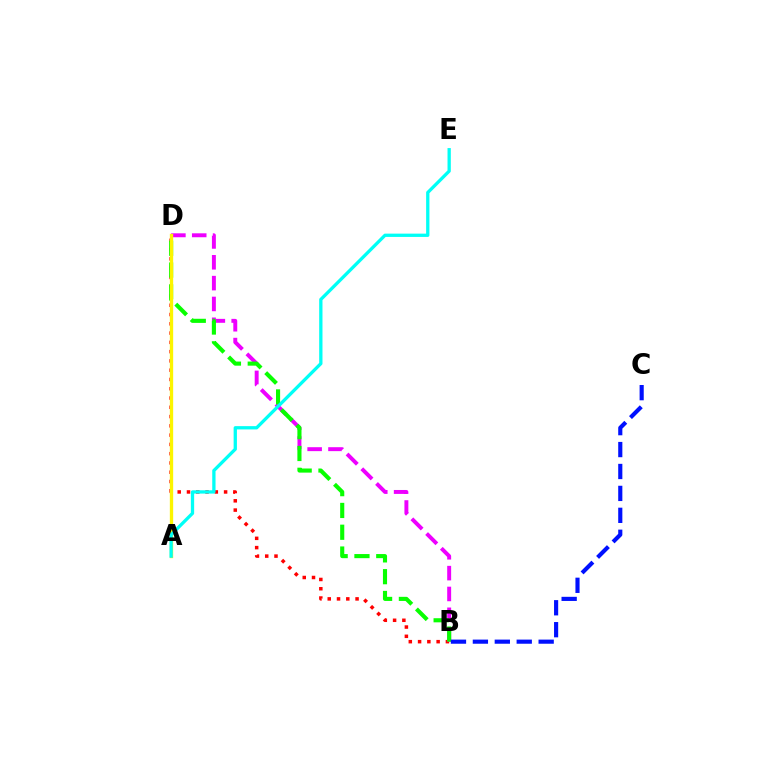{('B', 'D'): [{'color': '#ff0000', 'line_style': 'dotted', 'thickness': 2.52}, {'color': '#ee00ff', 'line_style': 'dashed', 'thickness': 2.83}, {'color': '#08ff00', 'line_style': 'dashed', 'thickness': 2.96}], ('A', 'D'): [{'color': '#fcf500', 'line_style': 'solid', 'thickness': 2.4}], ('A', 'E'): [{'color': '#00fff6', 'line_style': 'solid', 'thickness': 2.37}], ('B', 'C'): [{'color': '#0010ff', 'line_style': 'dashed', 'thickness': 2.98}]}